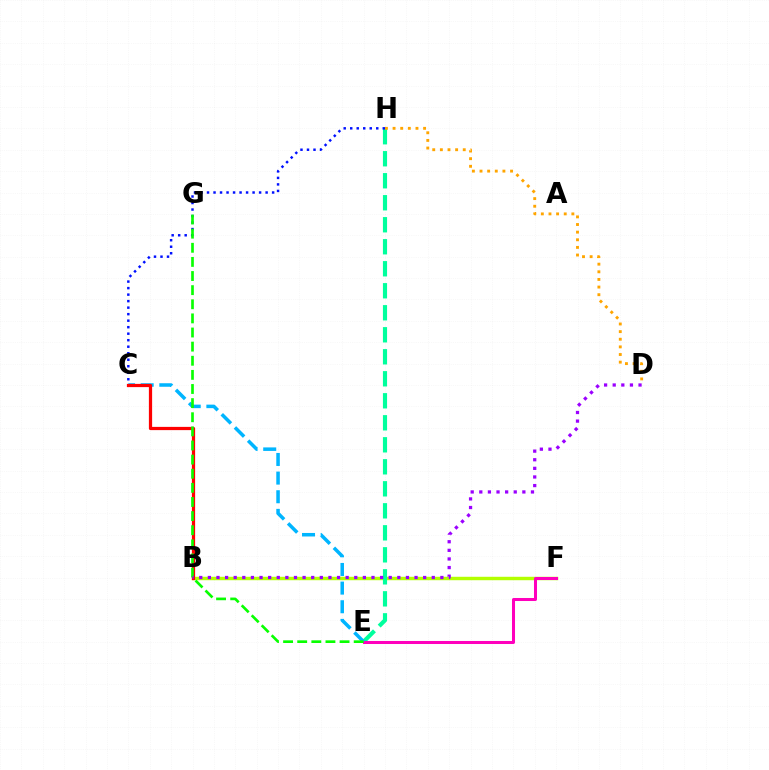{('B', 'F'): [{'color': '#b3ff00', 'line_style': 'solid', 'thickness': 2.47}], ('E', 'H'): [{'color': '#00ff9d', 'line_style': 'dashed', 'thickness': 2.99}], ('C', 'H'): [{'color': '#0010ff', 'line_style': 'dotted', 'thickness': 1.77}], ('E', 'F'): [{'color': '#ff00bd', 'line_style': 'solid', 'thickness': 2.18}], ('C', 'E'): [{'color': '#00b5ff', 'line_style': 'dashed', 'thickness': 2.53}], ('D', 'H'): [{'color': '#ffa500', 'line_style': 'dotted', 'thickness': 2.07}], ('B', 'C'): [{'color': '#ff0000', 'line_style': 'solid', 'thickness': 2.33}], ('E', 'G'): [{'color': '#08ff00', 'line_style': 'dashed', 'thickness': 1.92}], ('B', 'D'): [{'color': '#9b00ff', 'line_style': 'dotted', 'thickness': 2.34}]}